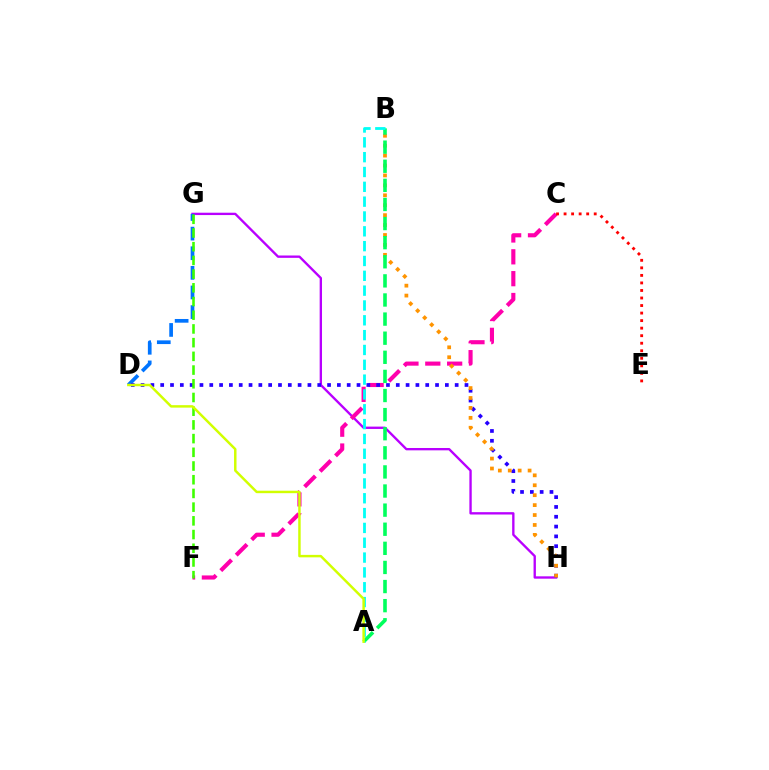{('G', 'H'): [{'color': '#b900ff', 'line_style': 'solid', 'thickness': 1.69}], ('D', 'G'): [{'color': '#0074ff', 'line_style': 'dashed', 'thickness': 2.66}], ('C', 'F'): [{'color': '#ff00ac', 'line_style': 'dashed', 'thickness': 2.97}], ('C', 'E'): [{'color': '#ff0000', 'line_style': 'dotted', 'thickness': 2.05}], ('D', 'H'): [{'color': '#2500ff', 'line_style': 'dotted', 'thickness': 2.67}], ('B', 'H'): [{'color': '#ff9400', 'line_style': 'dotted', 'thickness': 2.7}], ('A', 'B'): [{'color': '#00ff5c', 'line_style': 'dashed', 'thickness': 2.6}, {'color': '#00fff6', 'line_style': 'dashed', 'thickness': 2.01}], ('F', 'G'): [{'color': '#3dff00', 'line_style': 'dashed', 'thickness': 1.86}], ('A', 'D'): [{'color': '#d1ff00', 'line_style': 'solid', 'thickness': 1.78}]}